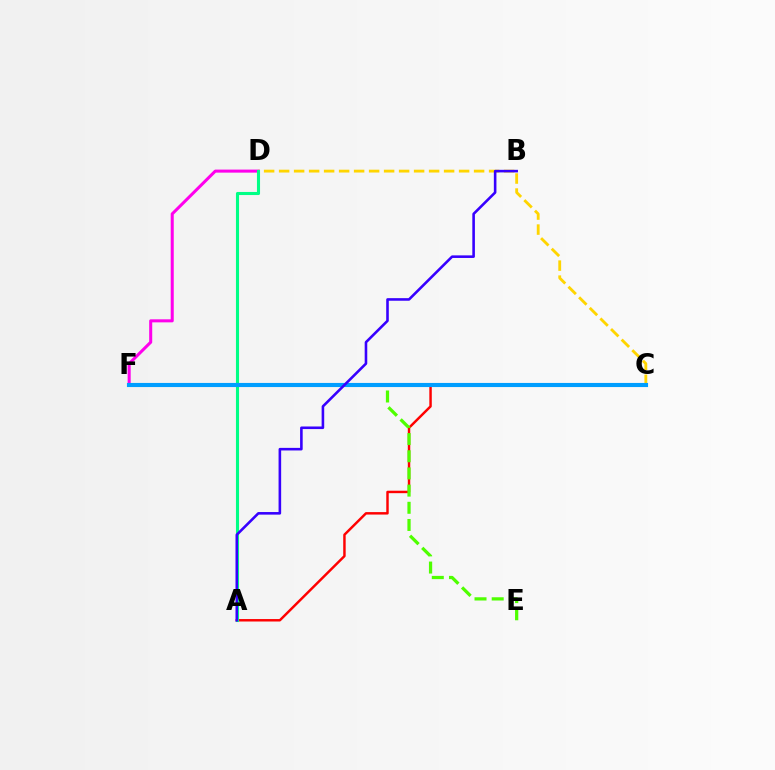{('A', 'C'): [{'color': '#ff0000', 'line_style': 'solid', 'thickness': 1.77}], ('E', 'F'): [{'color': '#4fff00', 'line_style': 'dashed', 'thickness': 2.33}], ('D', 'F'): [{'color': '#ff00ed', 'line_style': 'solid', 'thickness': 2.19}], ('C', 'D'): [{'color': '#ffd500', 'line_style': 'dashed', 'thickness': 2.04}], ('A', 'D'): [{'color': '#00ff86', 'line_style': 'solid', 'thickness': 2.22}], ('C', 'F'): [{'color': '#009eff', 'line_style': 'solid', 'thickness': 2.96}], ('A', 'B'): [{'color': '#3700ff', 'line_style': 'solid', 'thickness': 1.86}]}